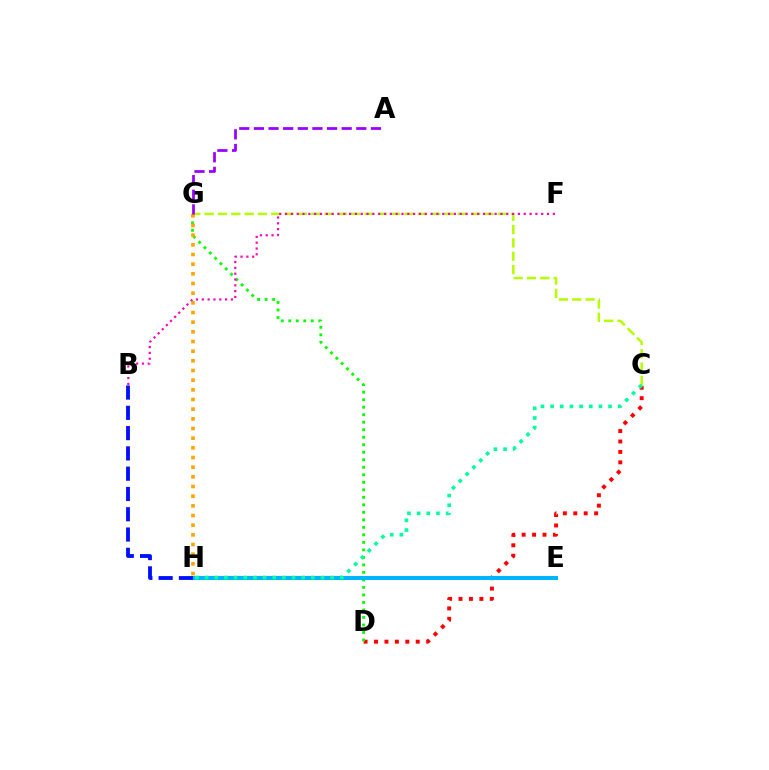{('C', 'G'): [{'color': '#b3ff00', 'line_style': 'dashed', 'thickness': 1.81}], ('C', 'D'): [{'color': '#ff0000', 'line_style': 'dotted', 'thickness': 2.83}], ('D', 'G'): [{'color': '#08ff00', 'line_style': 'dotted', 'thickness': 2.04}], ('E', 'H'): [{'color': '#00b5ff', 'line_style': 'solid', 'thickness': 2.9}], ('B', 'F'): [{'color': '#ff00bd', 'line_style': 'dotted', 'thickness': 1.58}], ('C', 'H'): [{'color': '#00ff9d', 'line_style': 'dotted', 'thickness': 2.62}], ('B', 'H'): [{'color': '#0010ff', 'line_style': 'dashed', 'thickness': 2.76}], ('G', 'H'): [{'color': '#ffa500', 'line_style': 'dotted', 'thickness': 2.63}], ('A', 'G'): [{'color': '#9b00ff', 'line_style': 'dashed', 'thickness': 1.99}]}